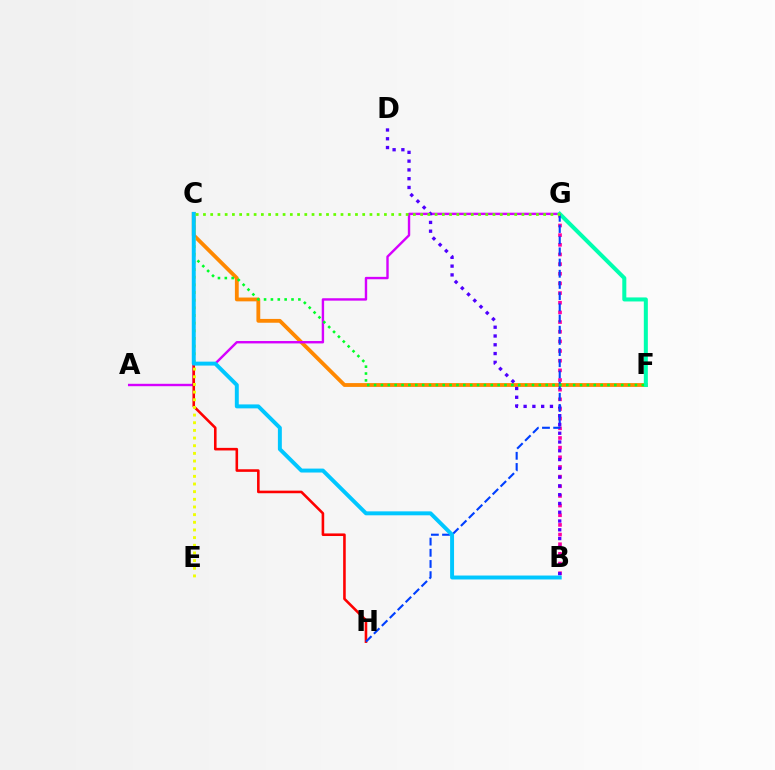{('C', 'F'): [{'color': '#ff8800', 'line_style': 'solid', 'thickness': 2.75}, {'color': '#00ff27', 'line_style': 'dotted', 'thickness': 1.87}], ('B', 'G'): [{'color': '#ff00a0', 'line_style': 'dotted', 'thickness': 2.62}], ('A', 'G'): [{'color': '#d600ff', 'line_style': 'solid', 'thickness': 1.73}], ('C', 'H'): [{'color': '#ff0000', 'line_style': 'solid', 'thickness': 1.86}], ('B', 'D'): [{'color': '#4f00ff', 'line_style': 'dotted', 'thickness': 2.39}], ('F', 'G'): [{'color': '#00ffaf', 'line_style': 'solid', 'thickness': 2.9}], ('C', 'E'): [{'color': '#eeff00', 'line_style': 'dotted', 'thickness': 2.08}], ('G', 'H'): [{'color': '#003fff', 'line_style': 'dashed', 'thickness': 1.52}], ('B', 'C'): [{'color': '#00c7ff', 'line_style': 'solid', 'thickness': 2.84}], ('C', 'G'): [{'color': '#66ff00', 'line_style': 'dotted', 'thickness': 1.97}]}